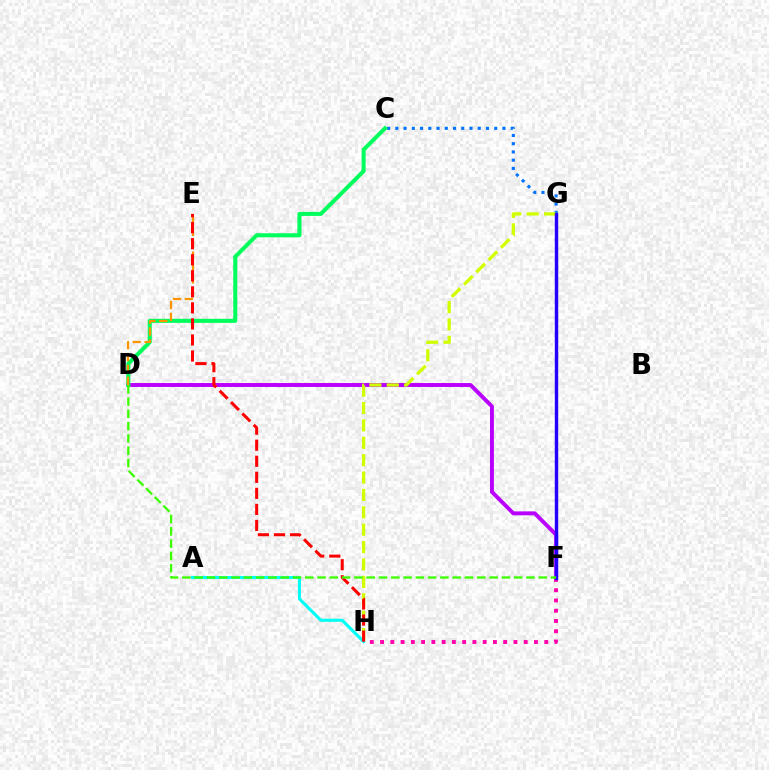{('D', 'F'): [{'color': '#b900ff', 'line_style': 'solid', 'thickness': 2.83}, {'color': '#3dff00', 'line_style': 'dashed', 'thickness': 1.67}], ('C', 'G'): [{'color': '#0074ff', 'line_style': 'dotted', 'thickness': 2.24}], ('G', 'H'): [{'color': '#d1ff00', 'line_style': 'dashed', 'thickness': 2.36}], ('F', 'H'): [{'color': '#ff00ac', 'line_style': 'dotted', 'thickness': 2.79}], ('C', 'D'): [{'color': '#00ff5c', 'line_style': 'solid', 'thickness': 2.92}], ('D', 'E'): [{'color': '#ff9400', 'line_style': 'dashed', 'thickness': 1.62}], ('A', 'H'): [{'color': '#00fff6', 'line_style': 'solid', 'thickness': 2.2}], ('E', 'H'): [{'color': '#ff0000', 'line_style': 'dashed', 'thickness': 2.18}], ('F', 'G'): [{'color': '#2500ff', 'line_style': 'solid', 'thickness': 2.46}]}